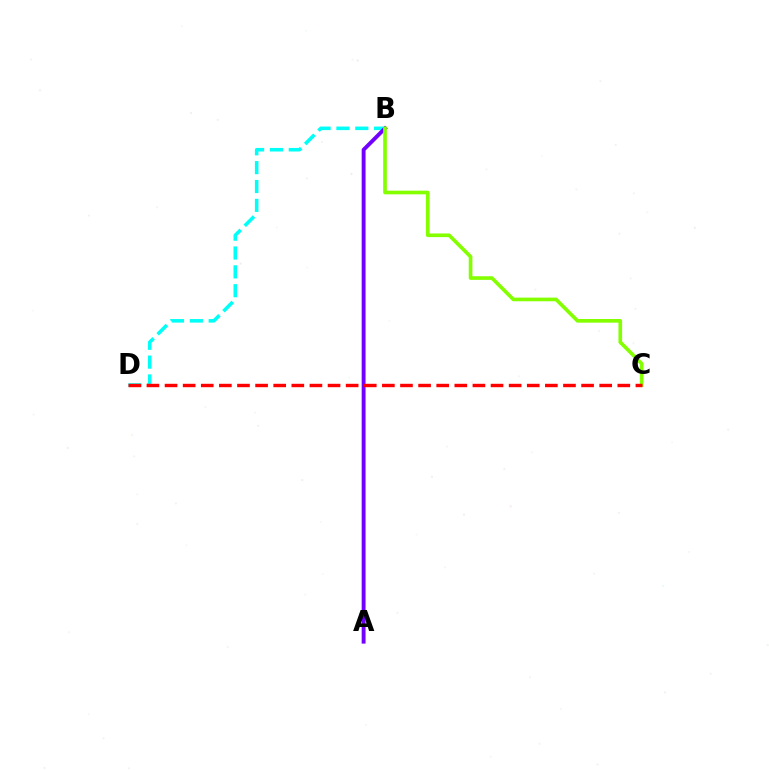{('B', 'D'): [{'color': '#00fff6', 'line_style': 'dashed', 'thickness': 2.56}], ('A', 'B'): [{'color': '#7200ff', 'line_style': 'solid', 'thickness': 2.79}], ('B', 'C'): [{'color': '#84ff00', 'line_style': 'solid', 'thickness': 2.63}], ('C', 'D'): [{'color': '#ff0000', 'line_style': 'dashed', 'thickness': 2.46}]}